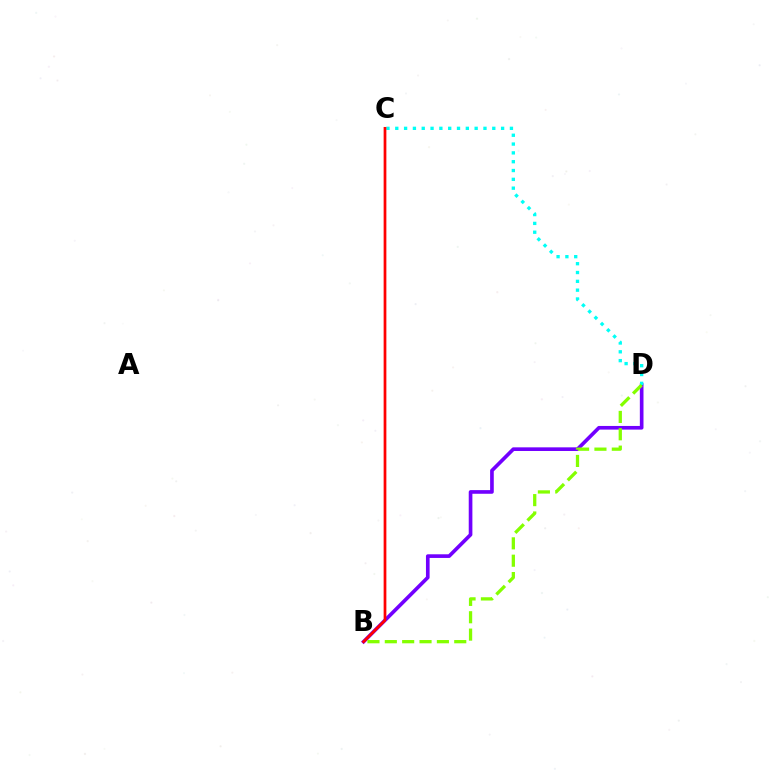{('B', 'D'): [{'color': '#7200ff', 'line_style': 'solid', 'thickness': 2.63}, {'color': '#84ff00', 'line_style': 'dashed', 'thickness': 2.36}], ('C', 'D'): [{'color': '#00fff6', 'line_style': 'dotted', 'thickness': 2.4}], ('B', 'C'): [{'color': '#ff0000', 'line_style': 'solid', 'thickness': 1.96}]}